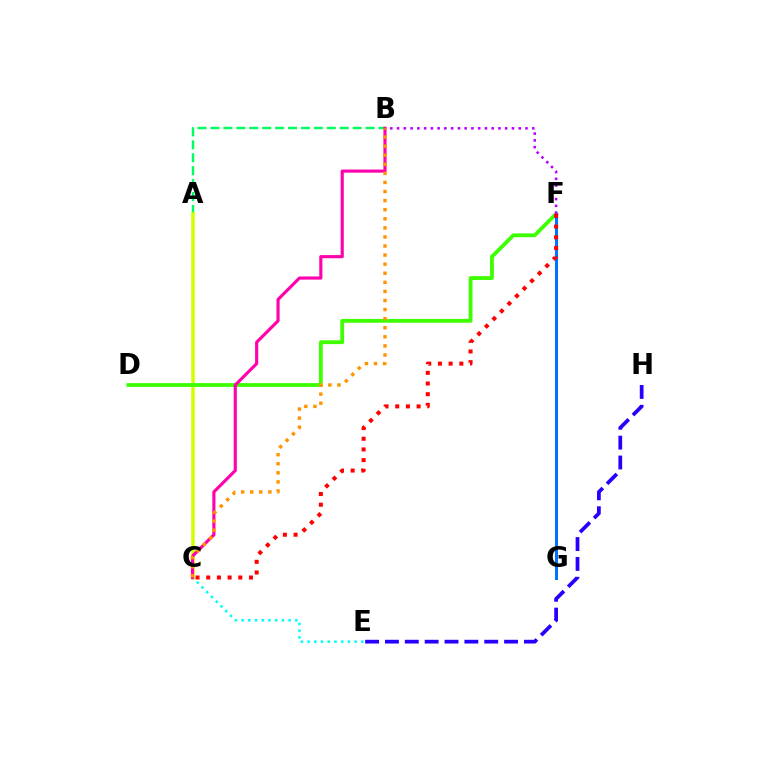{('A', 'B'): [{'color': '#00ff5c', 'line_style': 'dashed', 'thickness': 1.76}], ('A', 'C'): [{'color': '#d1ff00', 'line_style': 'solid', 'thickness': 2.53}], ('D', 'F'): [{'color': '#3dff00', 'line_style': 'solid', 'thickness': 2.74}], ('F', 'G'): [{'color': '#0074ff', 'line_style': 'solid', 'thickness': 2.17}], ('C', 'E'): [{'color': '#00fff6', 'line_style': 'dotted', 'thickness': 1.83}], ('B', 'F'): [{'color': '#b900ff', 'line_style': 'dotted', 'thickness': 1.84}], ('B', 'C'): [{'color': '#ff00ac', 'line_style': 'solid', 'thickness': 2.26}, {'color': '#ff9400', 'line_style': 'dotted', 'thickness': 2.47}], ('C', 'F'): [{'color': '#ff0000', 'line_style': 'dotted', 'thickness': 2.9}], ('E', 'H'): [{'color': '#2500ff', 'line_style': 'dashed', 'thickness': 2.7}]}